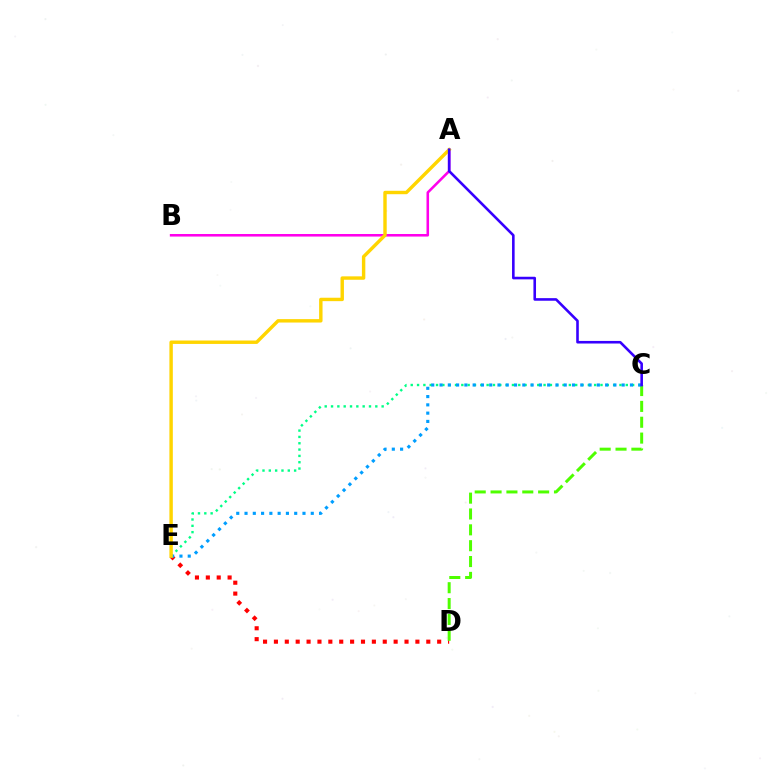{('D', 'E'): [{'color': '#ff0000', 'line_style': 'dotted', 'thickness': 2.96}], ('C', 'D'): [{'color': '#4fff00', 'line_style': 'dashed', 'thickness': 2.15}], ('A', 'B'): [{'color': '#ff00ed', 'line_style': 'solid', 'thickness': 1.84}], ('C', 'E'): [{'color': '#00ff86', 'line_style': 'dotted', 'thickness': 1.72}, {'color': '#009eff', 'line_style': 'dotted', 'thickness': 2.25}], ('A', 'E'): [{'color': '#ffd500', 'line_style': 'solid', 'thickness': 2.46}], ('A', 'C'): [{'color': '#3700ff', 'line_style': 'solid', 'thickness': 1.87}]}